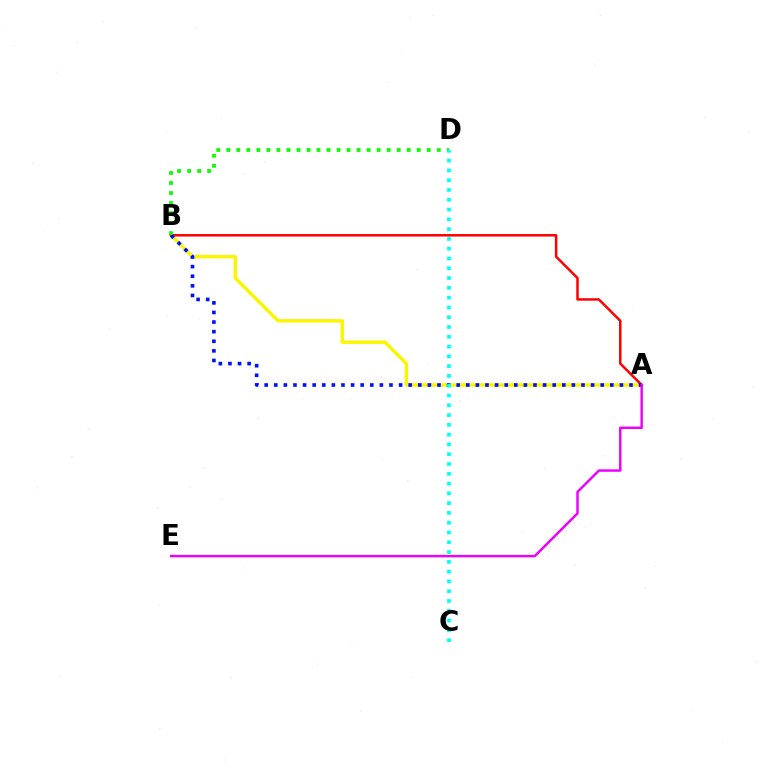{('A', 'B'): [{'color': '#fcf500', 'line_style': 'solid', 'thickness': 2.46}, {'color': '#ff0000', 'line_style': 'solid', 'thickness': 1.8}, {'color': '#0010ff', 'line_style': 'dotted', 'thickness': 2.61}], ('A', 'E'): [{'color': '#ee00ff', 'line_style': 'solid', 'thickness': 1.77}], ('B', 'D'): [{'color': '#08ff00', 'line_style': 'dotted', 'thickness': 2.72}], ('C', 'D'): [{'color': '#00fff6', 'line_style': 'dotted', 'thickness': 2.66}]}